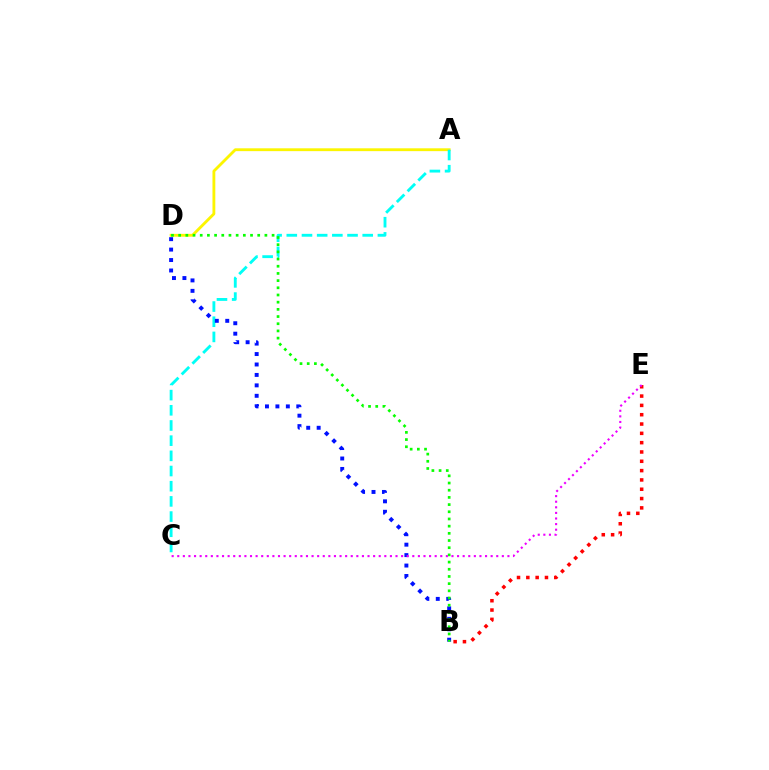{('A', 'D'): [{'color': '#fcf500', 'line_style': 'solid', 'thickness': 2.04}], ('A', 'C'): [{'color': '#00fff6', 'line_style': 'dashed', 'thickness': 2.06}], ('B', 'D'): [{'color': '#0010ff', 'line_style': 'dotted', 'thickness': 2.84}, {'color': '#08ff00', 'line_style': 'dotted', 'thickness': 1.95}], ('B', 'E'): [{'color': '#ff0000', 'line_style': 'dotted', 'thickness': 2.53}], ('C', 'E'): [{'color': '#ee00ff', 'line_style': 'dotted', 'thickness': 1.52}]}